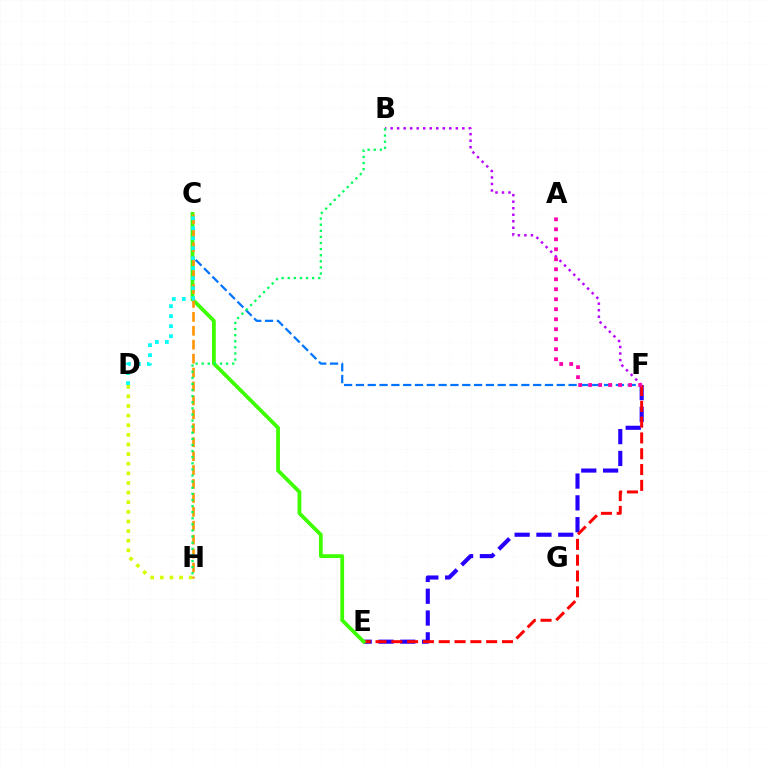{('E', 'F'): [{'color': '#2500ff', 'line_style': 'dashed', 'thickness': 2.96}, {'color': '#ff0000', 'line_style': 'dashed', 'thickness': 2.15}], ('B', 'F'): [{'color': '#b900ff', 'line_style': 'dotted', 'thickness': 1.77}], ('C', 'F'): [{'color': '#0074ff', 'line_style': 'dashed', 'thickness': 1.61}], ('D', 'H'): [{'color': '#d1ff00', 'line_style': 'dotted', 'thickness': 2.61}], ('C', 'E'): [{'color': '#3dff00', 'line_style': 'solid', 'thickness': 2.71}], ('C', 'H'): [{'color': '#ff9400', 'line_style': 'dashed', 'thickness': 1.89}], ('A', 'F'): [{'color': '#ff00ac', 'line_style': 'dotted', 'thickness': 2.71}], ('B', 'H'): [{'color': '#00ff5c', 'line_style': 'dotted', 'thickness': 1.66}], ('C', 'D'): [{'color': '#00fff6', 'line_style': 'dotted', 'thickness': 2.72}]}